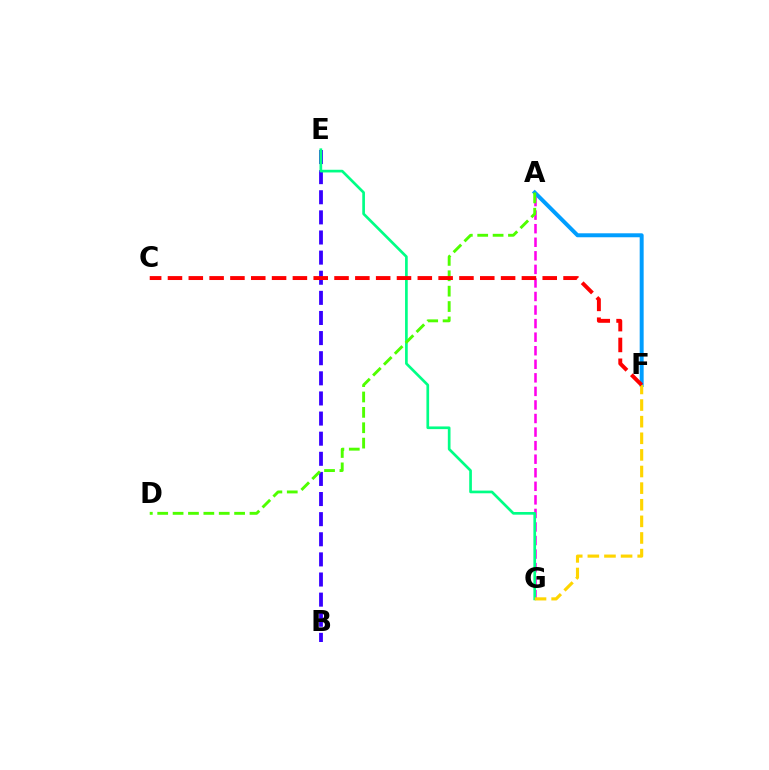{('B', 'E'): [{'color': '#3700ff', 'line_style': 'dashed', 'thickness': 2.73}], ('A', 'F'): [{'color': '#009eff', 'line_style': 'solid', 'thickness': 2.86}], ('A', 'G'): [{'color': '#ff00ed', 'line_style': 'dashed', 'thickness': 1.84}], ('E', 'G'): [{'color': '#00ff86', 'line_style': 'solid', 'thickness': 1.93}], ('A', 'D'): [{'color': '#4fff00', 'line_style': 'dashed', 'thickness': 2.09}], ('F', 'G'): [{'color': '#ffd500', 'line_style': 'dashed', 'thickness': 2.26}], ('C', 'F'): [{'color': '#ff0000', 'line_style': 'dashed', 'thickness': 2.83}]}